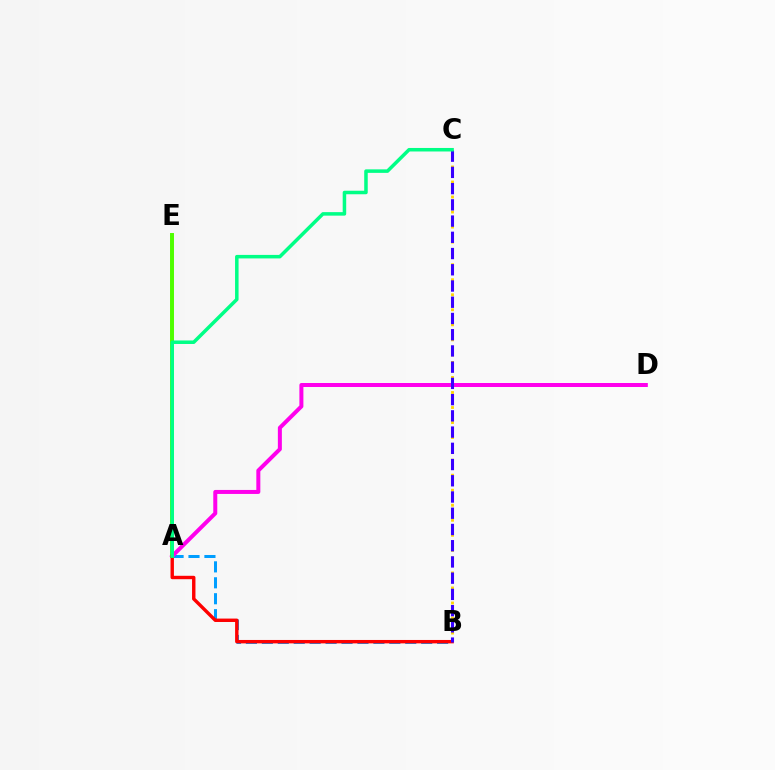{('A', 'B'): [{'color': '#009eff', 'line_style': 'dashed', 'thickness': 2.16}, {'color': '#ff0000', 'line_style': 'solid', 'thickness': 2.45}], ('A', 'D'): [{'color': '#ff00ed', 'line_style': 'solid', 'thickness': 2.88}], ('A', 'E'): [{'color': '#4fff00', 'line_style': 'solid', 'thickness': 2.84}], ('B', 'C'): [{'color': '#ffd500', 'line_style': 'dotted', 'thickness': 2.04}, {'color': '#3700ff', 'line_style': 'dashed', 'thickness': 2.2}], ('A', 'C'): [{'color': '#00ff86', 'line_style': 'solid', 'thickness': 2.53}]}